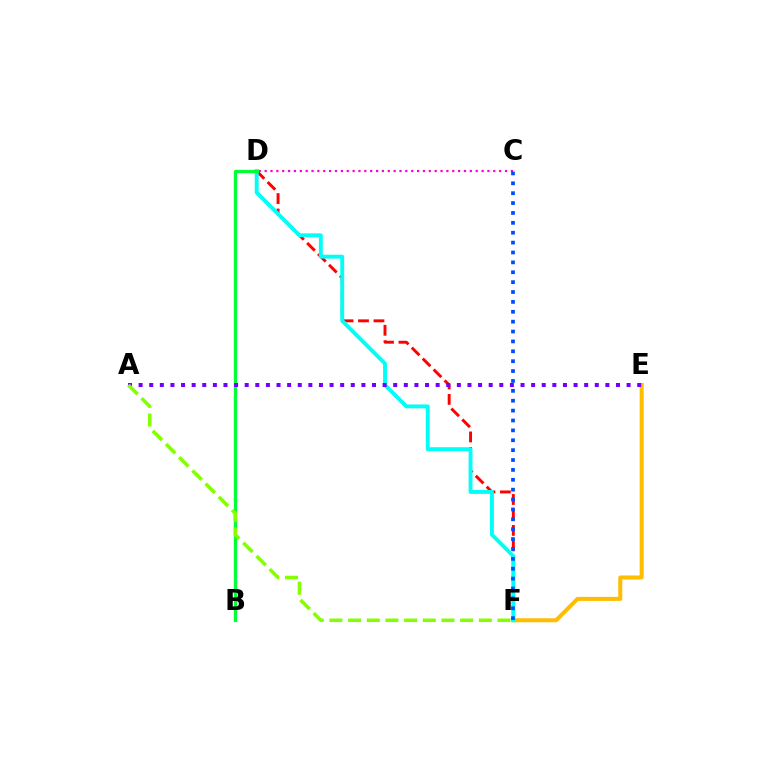{('E', 'F'): [{'color': '#ffbd00', 'line_style': 'solid', 'thickness': 2.89}], ('D', 'F'): [{'color': '#ff0000', 'line_style': 'dashed', 'thickness': 2.1}, {'color': '#00fff6', 'line_style': 'solid', 'thickness': 2.8}], ('C', 'D'): [{'color': '#ff00cf', 'line_style': 'dotted', 'thickness': 1.59}], ('B', 'D'): [{'color': '#00ff39', 'line_style': 'solid', 'thickness': 2.38}], ('A', 'E'): [{'color': '#7200ff', 'line_style': 'dotted', 'thickness': 2.88}], ('C', 'F'): [{'color': '#004bff', 'line_style': 'dotted', 'thickness': 2.69}], ('A', 'F'): [{'color': '#84ff00', 'line_style': 'dashed', 'thickness': 2.54}]}